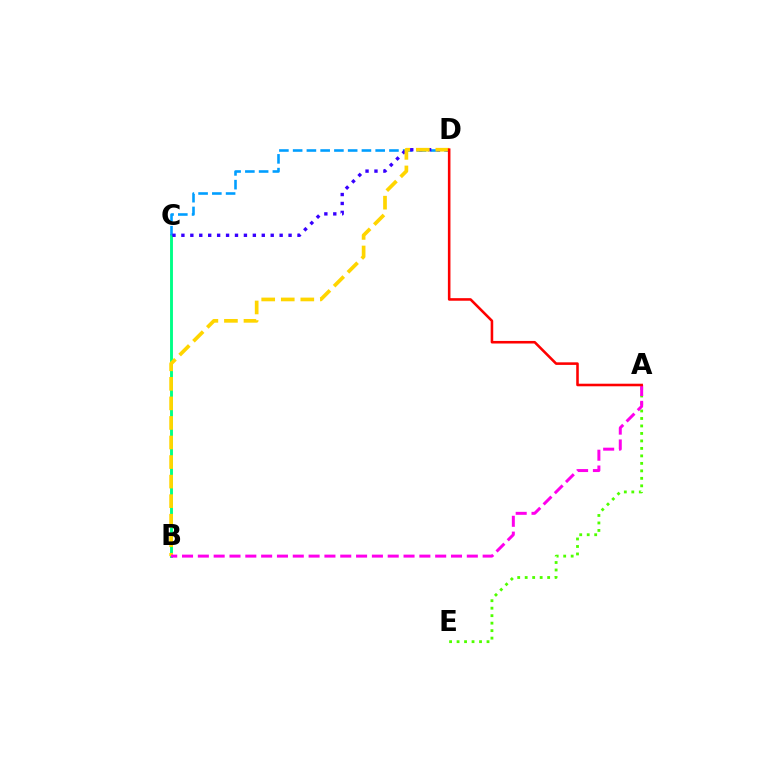{('B', 'C'): [{'color': '#00ff86', 'line_style': 'solid', 'thickness': 2.08}], ('C', 'D'): [{'color': '#009eff', 'line_style': 'dashed', 'thickness': 1.87}, {'color': '#3700ff', 'line_style': 'dotted', 'thickness': 2.43}], ('A', 'E'): [{'color': '#4fff00', 'line_style': 'dotted', 'thickness': 2.03}], ('B', 'D'): [{'color': '#ffd500', 'line_style': 'dashed', 'thickness': 2.66}], ('A', 'B'): [{'color': '#ff00ed', 'line_style': 'dashed', 'thickness': 2.15}], ('A', 'D'): [{'color': '#ff0000', 'line_style': 'solid', 'thickness': 1.85}]}